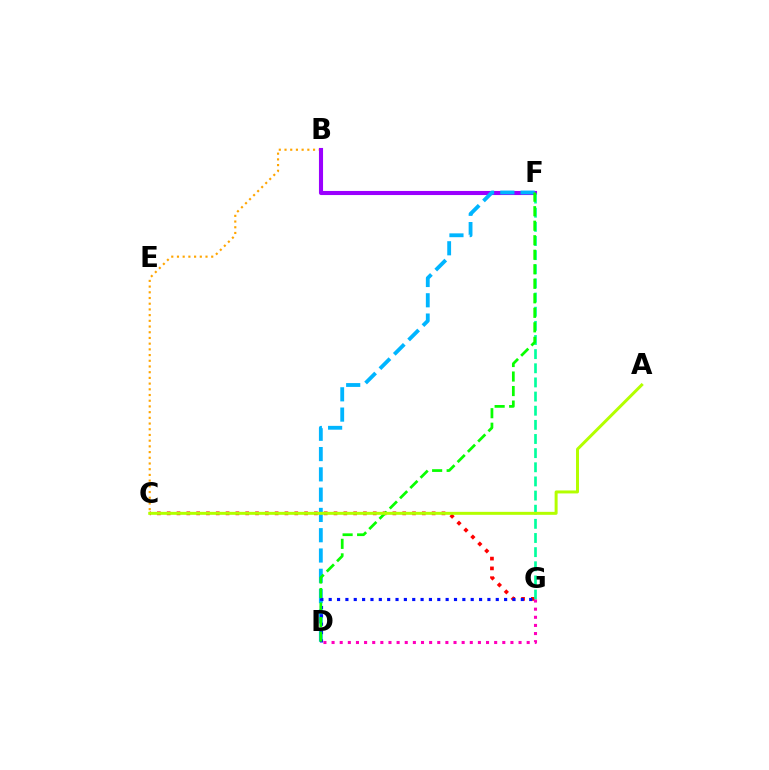{('C', 'G'): [{'color': '#ff0000', 'line_style': 'dotted', 'thickness': 2.67}], ('B', 'C'): [{'color': '#ffa500', 'line_style': 'dotted', 'thickness': 1.55}], ('B', 'F'): [{'color': '#9b00ff', 'line_style': 'solid', 'thickness': 2.95}], ('F', 'G'): [{'color': '#00ff9d', 'line_style': 'dashed', 'thickness': 1.92}], ('D', 'G'): [{'color': '#ff00bd', 'line_style': 'dotted', 'thickness': 2.21}, {'color': '#0010ff', 'line_style': 'dotted', 'thickness': 2.27}], ('D', 'F'): [{'color': '#00b5ff', 'line_style': 'dashed', 'thickness': 2.76}, {'color': '#08ff00', 'line_style': 'dashed', 'thickness': 1.97}], ('A', 'C'): [{'color': '#b3ff00', 'line_style': 'solid', 'thickness': 2.14}]}